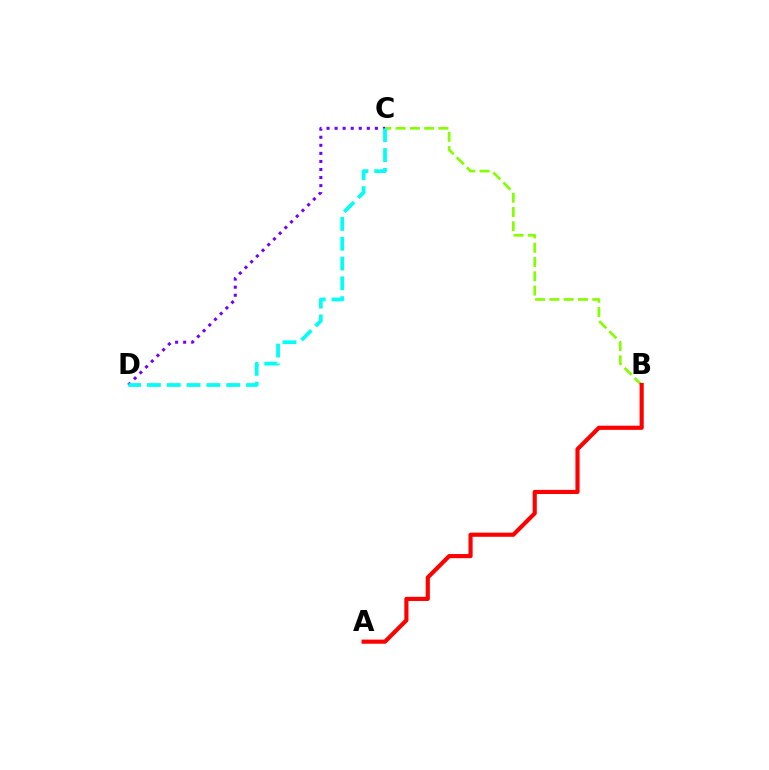{('C', 'D'): [{'color': '#7200ff', 'line_style': 'dotted', 'thickness': 2.19}, {'color': '#00fff6', 'line_style': 'dashed', 'thickness': 2.69}], ('B', 'C'): [{'color': '#84ff00', 'line_style': 'dashed', 'thickness': 1.94}], ('A', 'B'): [{'color': '#ff0000', 'line_style': 'solid', 'thickness': 2.98}]}